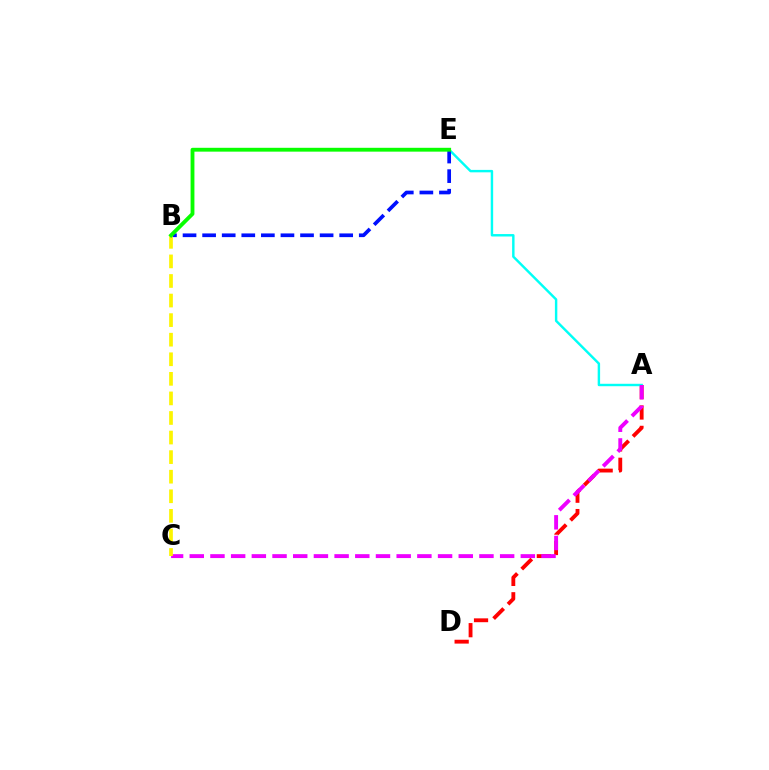{('A', 'D'): [{'color': '#ff0000', 'line_style': 'dashed', 'thickness': 2.77}], ('A', 'E'): [{'color': '#00fff6', 'line_style': 'solid', 'thickness': 1.75}], ('A', 'C'): [{'color': '#ee00ff', 'line_style': 'dashed', 'thickness': 2.81}], ('B', 'E'): [{'color': '#0010ff', 'line_style': 'dashed', 'thickness': 2.66}, {'color': '#08ff00', 'line_style': 'solid', 'thickness': 2.76}], ('B', 'C'): [{'color': '#fcf500', 'line_style': 'dashed', 'thickness': 2.66}]}